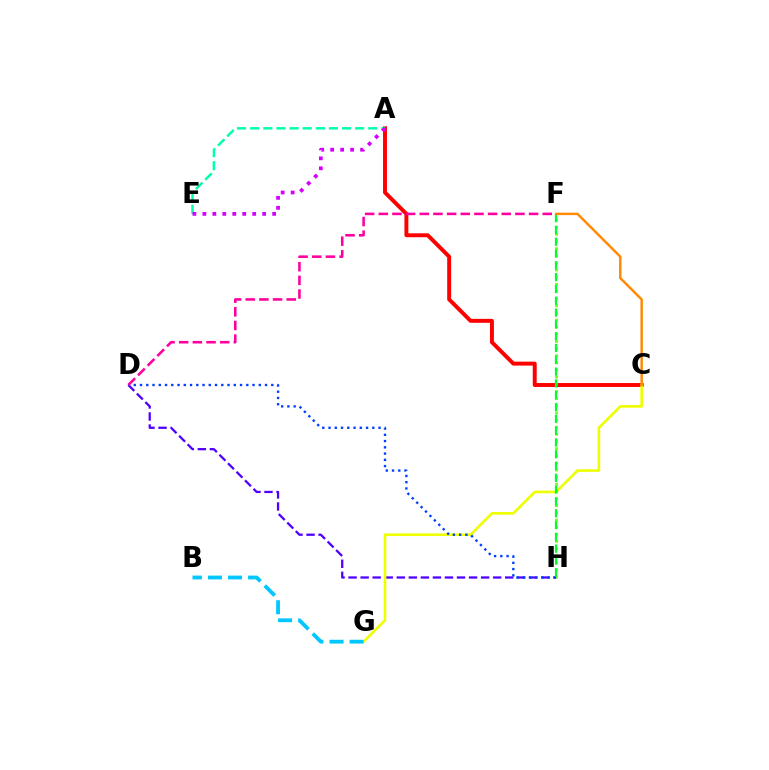{('A', 'C'): [{'color': '#ff0000', 'line_style': 'solid', 'thickness': 2.84}], ('D', 'H'): [{'color': '#4f00ff', 'line_style': 'dashed', 'thickness': 1.64}, {'color': '#003fff', 'line_style': 'dotted', 'thickness': 1.7}], ('C', 'G'): [{'color': '#eeff00', 'line_style': 'solid', 'thickness': 1.89}], ('F', 'H'): [{'color': '#66ff00', 'line_style': 'dotted', 'thickness': 1.94}, {'color': '#00ff27', 'line_style': 'dashed', 'thickness': 1.6}], ('A', 'E'): [{'color': '#00ffaf', 'line_style': 'dashed', 'thickness': 1.78}, {'color': '#d600ff', 'line_style': 'dotted', 'thickness': 2.71}], ('B', 'G'): [{'color': '#00c7ff', 'line_style': 'dashed', 'thickness': 2.73}], ('D', 'F'): [{'color': '#ff00a0', 'line_style': 'dashed', 'thickness': 1.86}], ('C', 'F'): [{'color': '#ff8800', 'line_style': 'solid', 'thickness': 1.75}]}